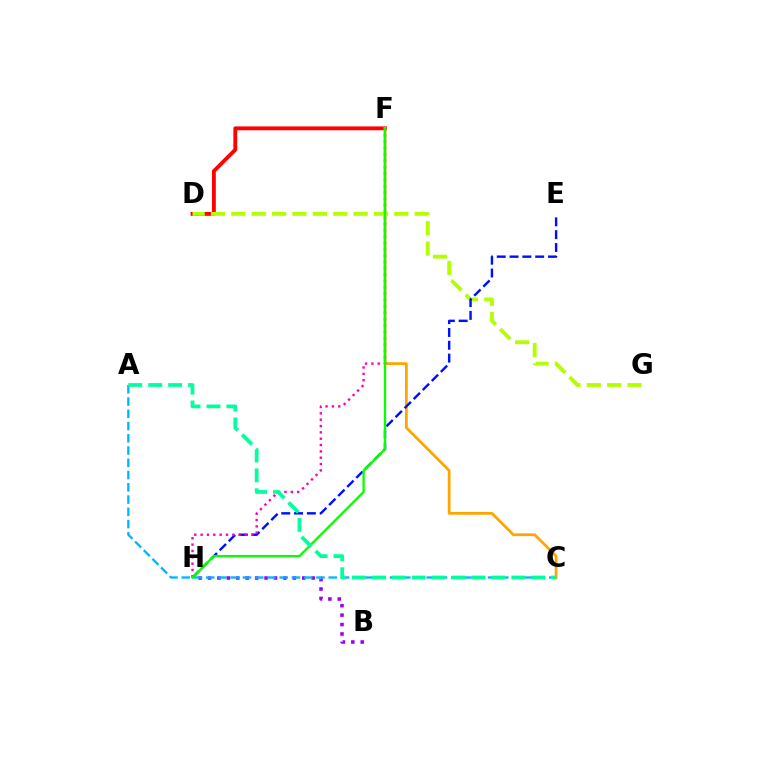{('D', 'F'): [{'color': '#ff0000', 'line_style': 'solid', 'thickness': 2.76}], ('B', 'H'): [{'color': '#9b00ff', 'line_style': 'dotted', 'thickness': 2.56}], ('C', 'F'): [{'color': '#ffa500', 'line_style': 'solid', 'thickness': 1.99}], ('D', 'G'): [{'color': '#b3ff00', 'line_style': 'dashed', 'thickness': 2.77}], ('E', 'H'): [{'color': '#0010ff', 'line_style': 'dashed', 'thickness': 1.74}], ('A', 'C'): [{'color': '#00b5ff', 'line_style': 'dashed', 'thickness': 1.66}, {'color': '#00ff9d', 'line_style': 'dashed', 'thickness': 2.71}], ('F', 'H'): [{'color': '#ff00bd', 'line_style': 'dotted', 'thickness': 1.72}, {'color': '#08ff00', 'line_style': 'solid', 'thickness': 1.67}]}